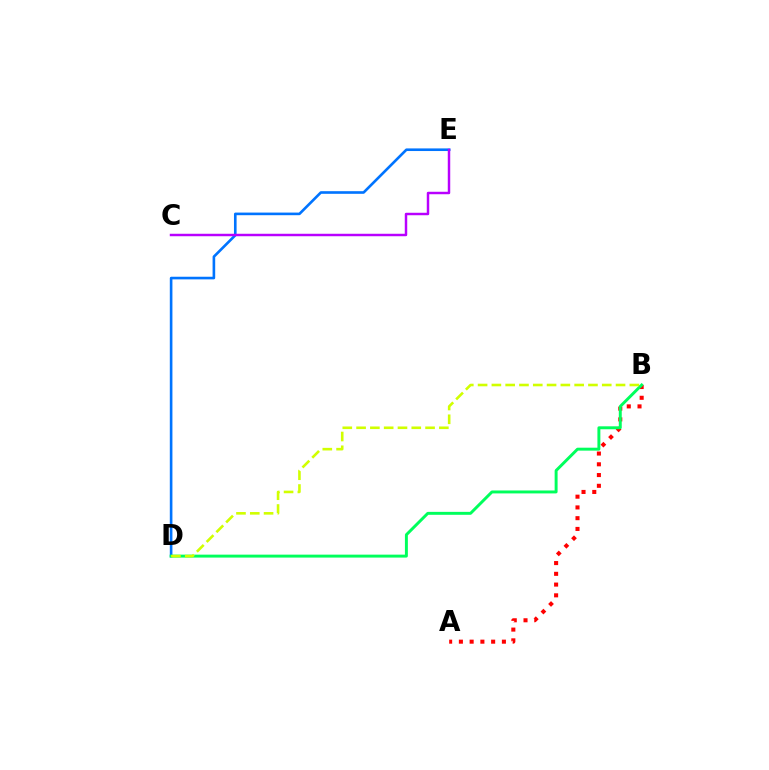{('D', 'E'): [{'color': '#0074ff', 'line_style': 'solid', 'thickness': 1.89}], ('A', 'B'): [{'color': '#ff0000', 'line_style': 'dotted', 'thickness': 2.92}], ('C', 'E'): [{'color': '#b900ff', 'line_style': 'solid', 'thickness': 1.77}], ('B', 'D'): [{'color': '#00ff5c', 'line_style': 'solid', 'thickness': 2.12}, {'color': '#d1ff00', 'line_style': 'dashed', 'thickness': 1.87}]}